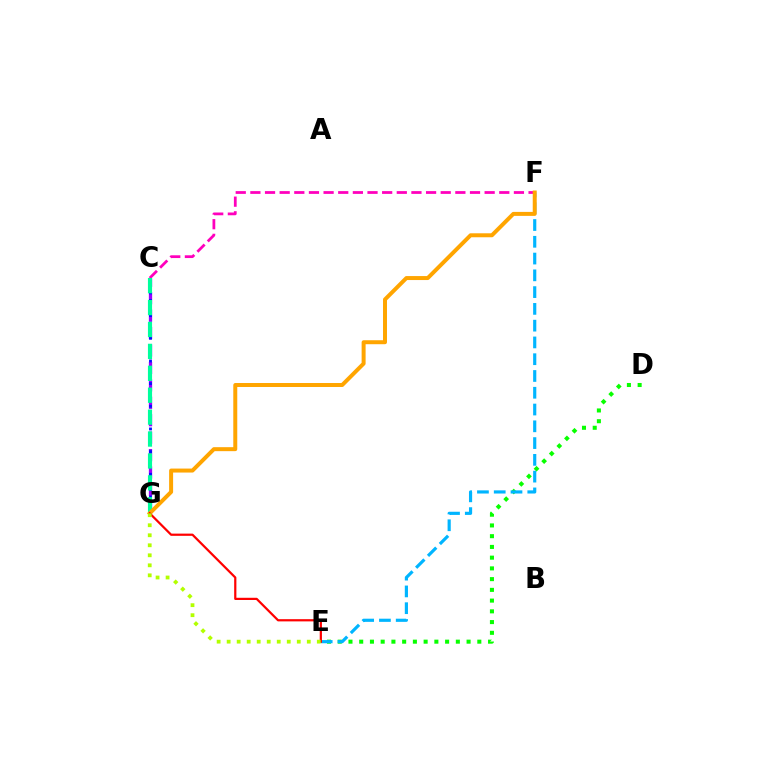{('D', 'E'): [{'color': '#08ff00', 'line_style': 'dotted', 'thickness': 2.92}], ('C', 'G'): [{'color': '#9b00ff', 'line_style': 'dashed', 'thickness': 2.37}, {'color': '#0010ff', 'line_style': 'dotted', 'thickness': 2.05}, {'color': '#00ff9d', 'line_style': 'dashed', 'thickness': 2.98}], ('C', 'F'): [{'color': '#ff00bd', 'line_style': 'dashed', 'thickness': 1.99}], ('E', 'F'): [{'color': '#00b5ff', 'line_style': 'dashed', 'thickness': 2.28}], ('F', 'G'): [{'color': '#ffa500', 'line_style': 'solid', 'thickness': 2.86}], ('E', 'G'): [{'color': '#ff0000', 'line_style': 'solid', 'thickness': 1.59}, {'color': '#b3ff00', 'line_style': 'dotted', 'thickness': 2.72}]}